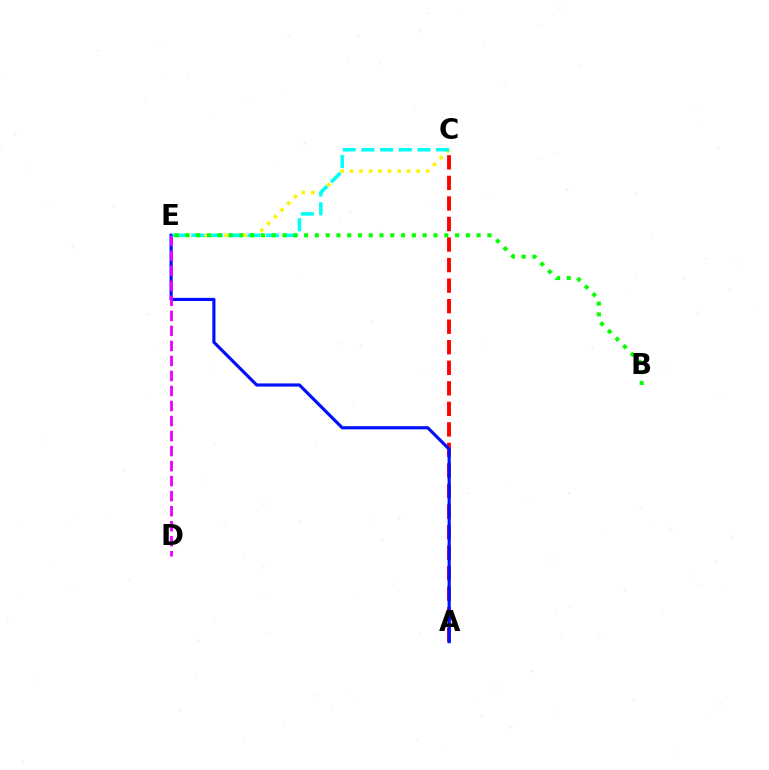{('C', 'E'): [{'color': '#fcf500', 'line_style': 'dotted', 'thickness': 2.59}, {'color': '#00fff6', 'line_style': 'dashed', 'thickness': 2.54}], ('A', 'C'): [{'color': '#ff0000', 'line_style': 'dashed', 'thickness': 2.79}], ('A', 'E'): [{'color': '#0010ff', 'line_style': 'solid', 'thickness': 2.27}], ('D', 'E'): [{'color': '#ee00ff', 'line_style': 'dashed', 'thickness': 2.04}], ('B', 'E'): [{'color': '#08ff00', 'line_style': 'dotted', 'thickness': 2.93}]}